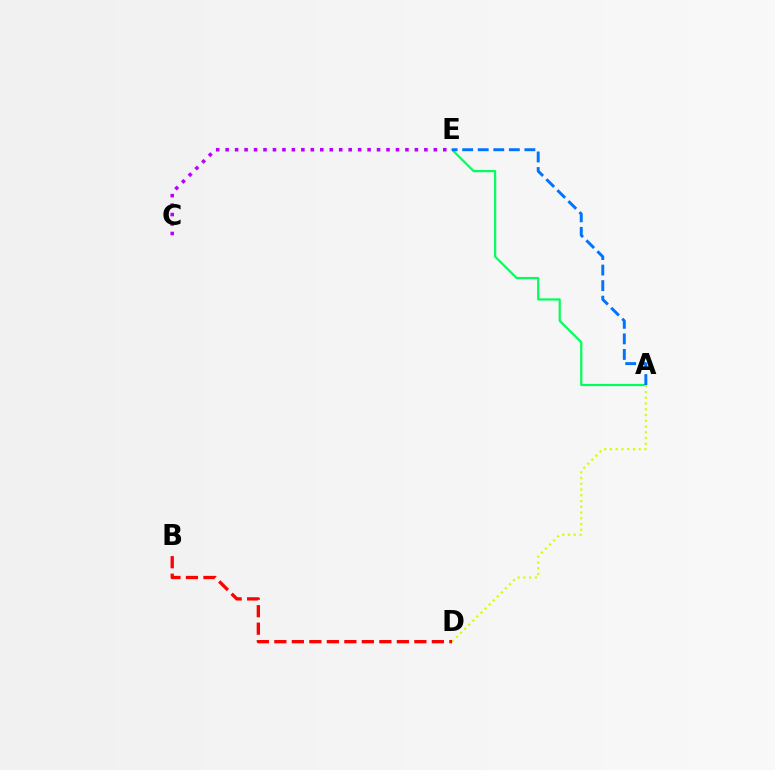{('A', 'E'): [{'color': '#00ff5c', 'line_style': 'solid', 'thickness': 1.59}, {'color': '#0074ff', 'line_style': 'dashed', 'thickness': 2.11}], ('A', 'D'): [{'color': '#d1ff00', 'line_style': 'dotted', 'thickness': 1.56}], ('C', 'E'): [{'color': '#b900ff', 'line_style': 'dotted', 'thickness': 2.57}], ('B', 'D'): [{'color': '#ff0000', 'line_style': 'dashed', 'thickness': 2.38}]}